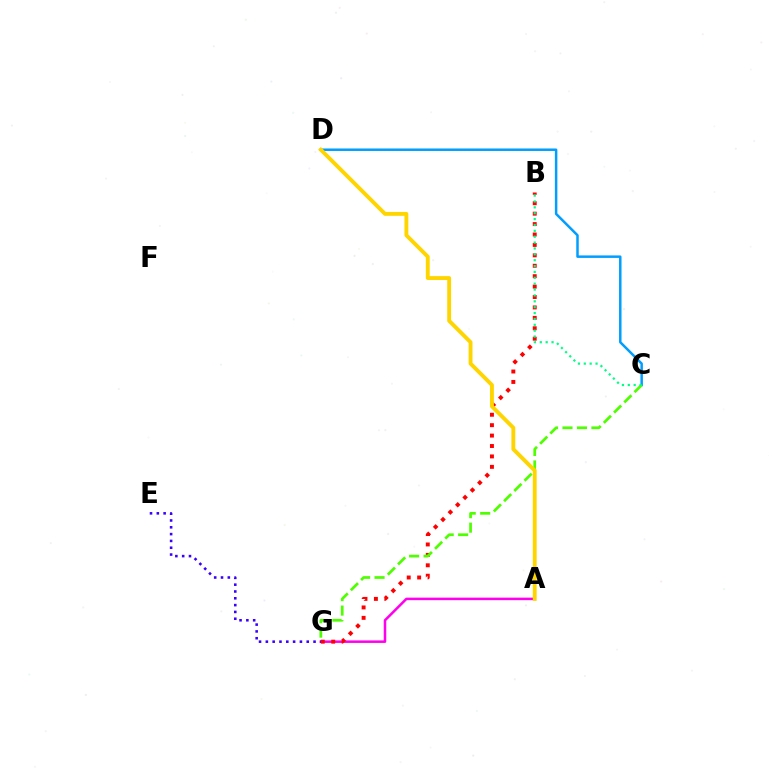{('A', 'G'): [{'color': '#ff00ed', 'line_style': 'solid', 'thickness': 1.82}], ('C', 'D'): [{'color': '#009eff', 'line_style': 'solid', 'thickness': 1.79}], ('B', 'G'): [{'color': '#ff0000', 'line_style': 'dotted', 'thickness': 2.83}], ('C', 'G'): [{'color': '#4fff00', 'line_style': 'dashed', 'thickness': 1.97}], ('A', 'D'): [{'color': '#ffd500', 'line_style': 'solid', 'thickness': 2.8}], ('E', 'G'): [{'color': '#3700ff', 'line_style': 'dotted', 'thickness': 1.85}], ('B', 'C'): [{'color': '#00ff86', 'line_style': 'dotted', 'thickness': 1.6}]}